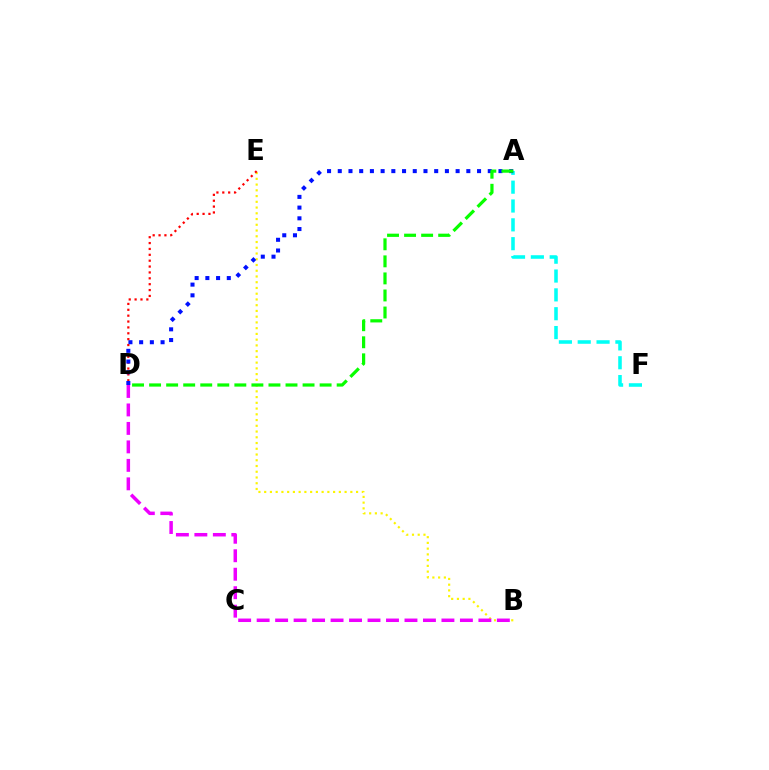{('B', 'E'): [{'color': '#fcf500', 'line_style': 'dotted', 'thickness': 1.56}], ('A', 'F'): [{'color': '#00fff6', 'line_style': 'dashed', 'thickness': 2.56}], ('D', 'E'): [{'color': '#ff0000', 'line_style': 'dotted', 'thickness': 1.6}], ('A', 'D'): [{'color': '#0010ff', 'line_style': 'dotted', 'thickness': 2.91}, {'color': '#08ff00', 'line_style': 'dashed', 'thickness': 2.32}], ('B', 'D'): [{'color': '#ee00ff', 'line_style': 'dashed', 'thickness': 2.51}]}